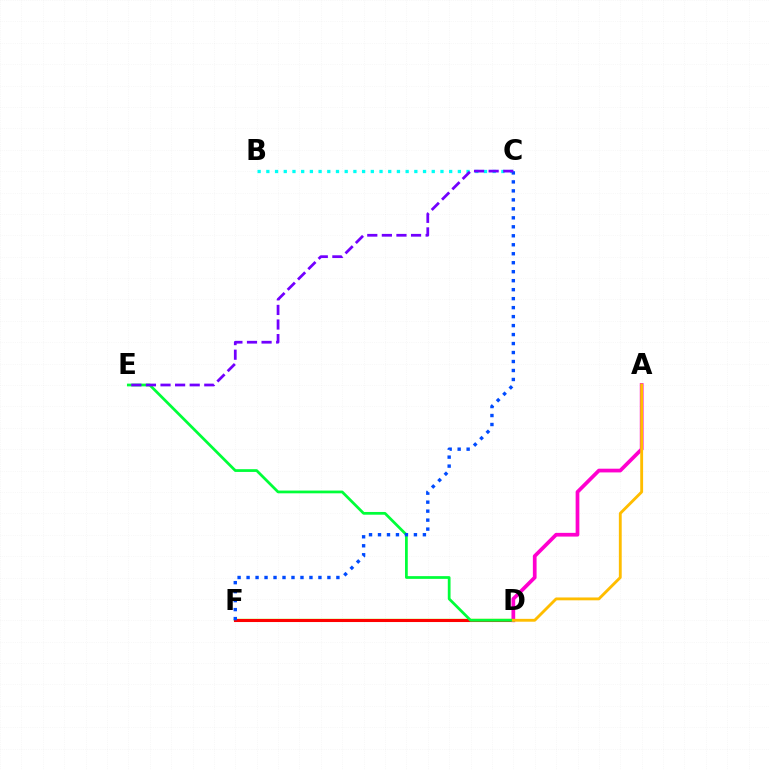{('B', 'C'): [{'color': '#00fff6', 'line_style': 'dotted', 'thickness': 2.37}], ('D', 'F'): [{'color': '#84ff00', 'line_style': 'solid', 'thickness': 1.72}, {'color': '#ff0000', 'line_style': 'solid', 'thickness': 2.21}], ('A', 'D'): [{'color': '#ff00cf', 'line_style': 'solid', 'thickness': 2.68}, {'color': '#ffbd00', 'line_style': 'solid', 'thickness': 2.06}], ('D', 'E'): [{'color': '#00ff39', 'line_style': 'solid', 'thickness': 1.98}], ('C', 'F'): [{'color': '#004bff', 'line_style': 'dotted', 'thickness': 2.44}], ('C', 'E'): [{'color': '#7200ff', 'line_style': 'dashed', 'thickness': 1.98}]}